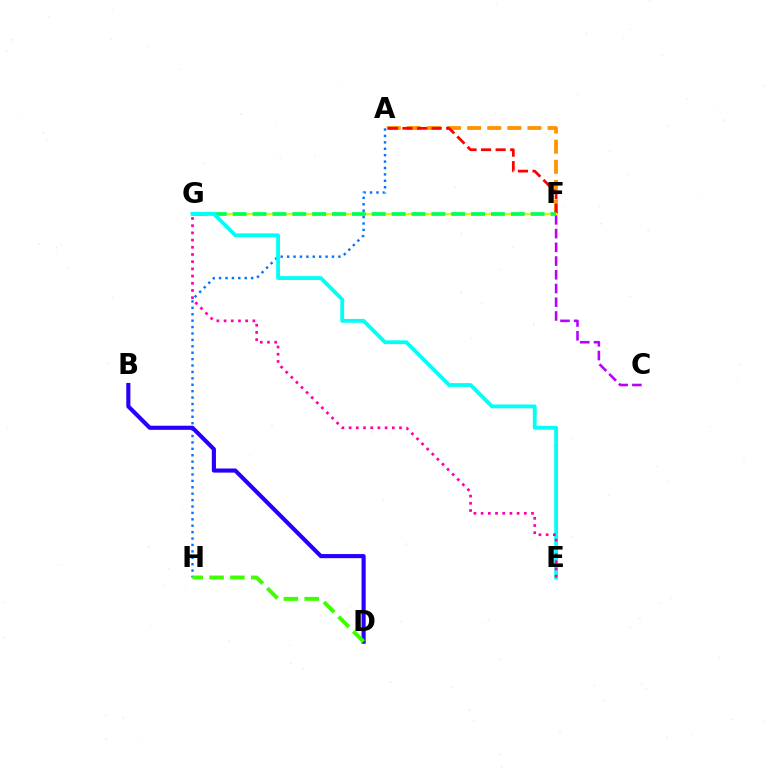{('C', 'F'): [{'color': '#b900ff', 'line_style': 'dashed', 'thickness': 1.86}], ('A', 'F'): [{'color': '#ff9400', 'line_style': 'dashed', 'thickness': 2.73}, {'color': '#ff0000', 'line_style': 'dashed', 'thickness': 1.98}], ('A', 'H'): [{'color': '#0074ff', 'line_style': 'dotted', 'thickness': 1.74}], ('F', 'G'): [{'color': '#d1ff00', 'line_style': 'solid', 'thickness': 1.69}, {'color': '#00ff5c', 'line_style': 'dashed', 'thickness': 2.7}], ('B', 'D'): [{'color': '#2500ff', 'line_style': 'solid', 'thickness': 2.97}], ('D', 'H'): [{'color': '#3dff00', 'line_style': 'dashed', 'thickness': 2.82}], ('E', 'G'): [{'color': '#00fff6', 'line_style': 'solid', 'thickness': 2.75}, {'color': '#ff00ac', 'line_style': 'dotted', 'thickness': 1.96}]}